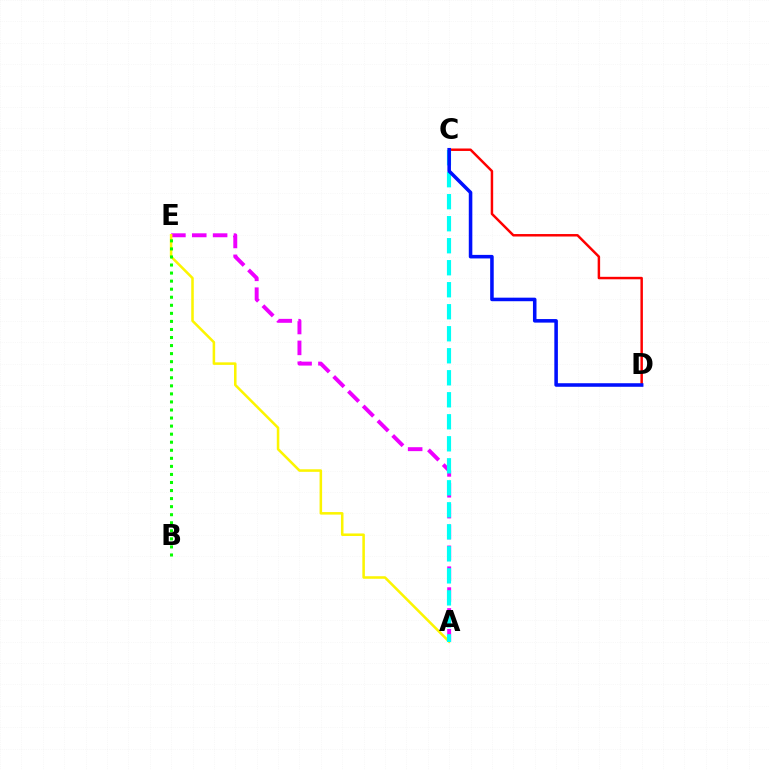{('A', 'E'): [{'color': '#ee00ff', 'line_style': 'dashed', 'thickness': 2.83}, {'color': '#fcf500', 'line_style': 'solid', 'thickness': 1.83}], ('C', 'D'): [{'color': '#ff0000', 'line_style': 'solid', 'thickness': 1.78}, {'color': '#0010ff', 'line_style': 'solid', 'thickness': 2.56}], ('A', 'C'): [{'color': '#00fff6', 'line_style': 'dashed', 'thickness': 2.99}], ('B', 'E'): [{'color': '#08ff00', 'line_style': 'dotted', 'thickness': 2.19}]}